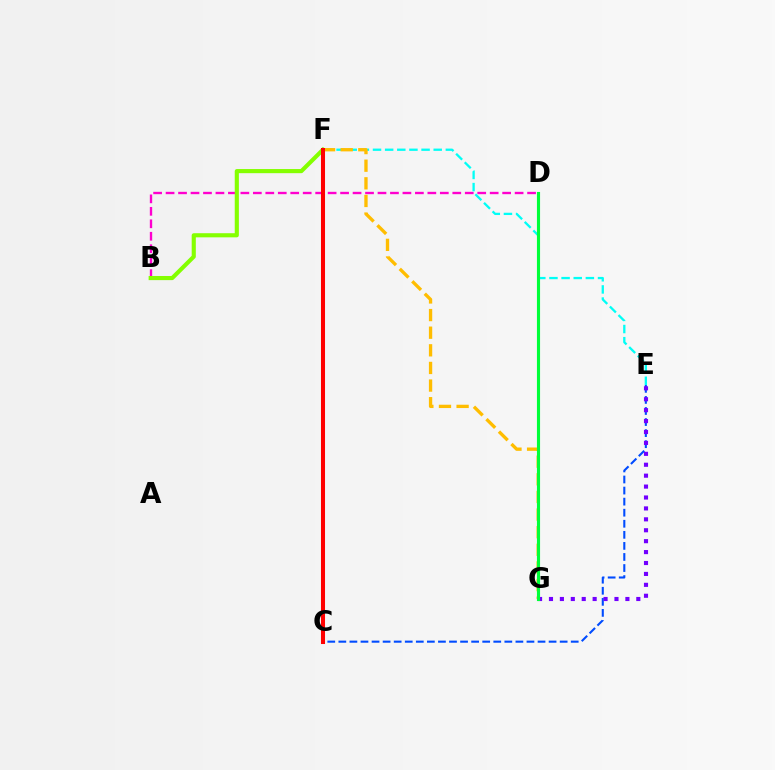{('C', 'E'): [{'color': '#004bff', 'line_style': 'dashed', 'thickness': 1.5}], ('E', 'G'): [{'color': '#7200ff', 'line_style': 'dotted', 'thickness': 2.97}], ('B', 'D'): [{'color': '#ff00cf', 'line_style': 'dashed', 'thickness': 1.69}], ('E', 'F'): [{'color': '#00fff6', 'line_style': 'dashed', 'thickness': 1.65}], ('B', 'F'): [{'color': '#84ff00', 'line_style': 'solid', 'thickness': 2.97}], ('F', 'G'): [{'color': '#ffbd00', 'line_style': 'dashed', 'thickness': 2.39}], ('C', 'F'): [{'color': '#ff0000', 'line_style': 'solid', 'thickness': 2.92}], ('D', 'G'): [{'color': '#00ff39', 'line_style': 'solid', 'thickness': 2.25}]}